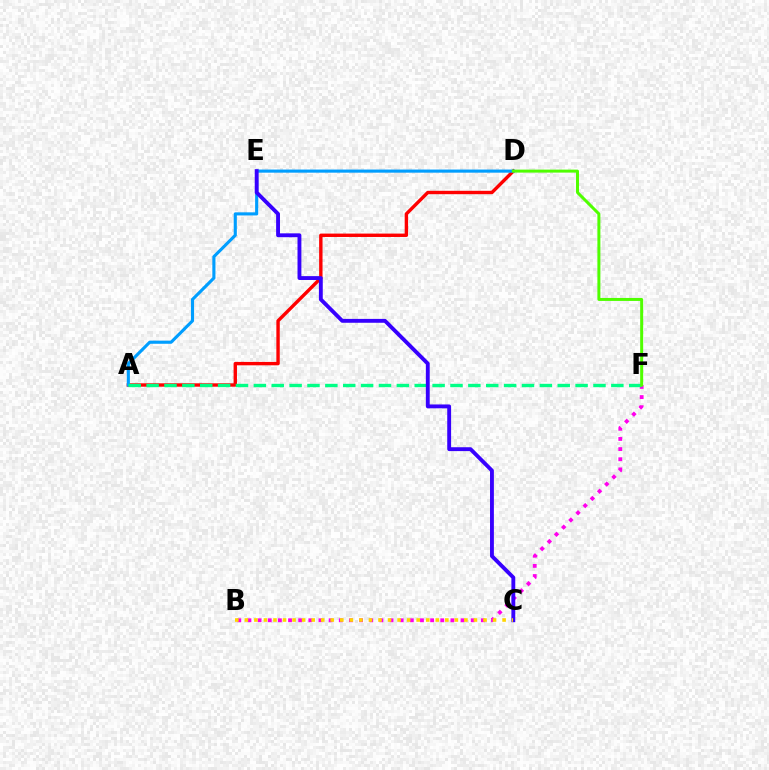{('B', 'F'): [{'color': '#ff00ed', 'line_style': 'dotted', 'thickness': 2.76}], ('A', 'D'): [{'color': '#ff0000', 'line_style': 'solid', 'thickness': 2.44}, {'color': '#009eff', 'line_style': 'solid', 'thickness': 2.24}], ('A', 'F'): [{'color': '#00ff86', 'line_style': 'dashed', 'thickness': 2.43}], ('C', 'E'): [{'color': '#3700ff', 'line_style': 'solid', 'thickness': 2.78}], ('B', 'C'): [{'color': '#ffd500', 'line_style': 'dotted', 'thickness': 2.59}], ('D', 'F'): [{'color': '#4fff00', 'line_style': 'solid', 'thickness': 2.15}]}